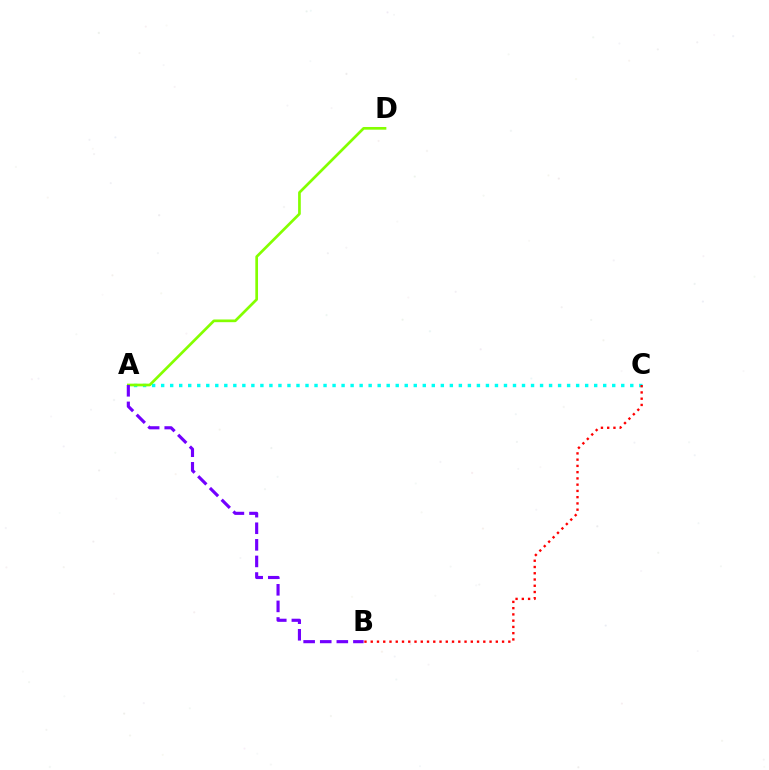{('A', 'C'): [{'color': '#00fff6', 'line_style': 'dotted', 'thickness': 2.45}], ('A', 'D'): [{'color': '#84ff00', 'line_style': 'solid', 'thickness': 1.94}], ('B', 'C'): [{'color': '#ff0000', 'line_style': 'dotted', 'thickness': 1.7}], ('A', 'B'): [{'color': '#7200ff', 'line_style': 'dashed', 'thickness': 2.25}]}